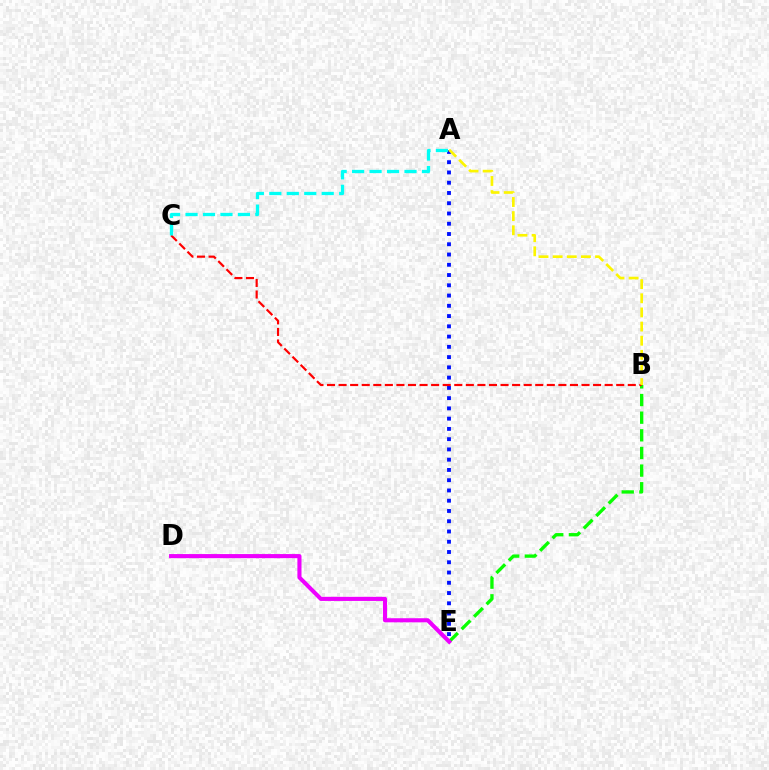{('B', 'E'): [{'color': '#08ff00', 'line_style': 'dashed', 'thickness': 2.4}], ('A', 'E'): [{'color': '#0010ff', 'line_style': 'dotted', 'thickness': 2.79}], ('B', 'C'): [{'color': '#ff0000', 'line_style': 'dashed', 'thickness': 1.57}], ('A', 'C'): [{'color': '#00fff6', 'line_style': 'dashed', 'thickness': 2.37}], ('D', 'E'): [{'color': '#ee00ff', 'line_style': 'solid', 'thickness': 2.95}], ('A', 'B'): [{'color': '#fcf500', 'line_style': 'dashed', 'thickness': 1.92}]}